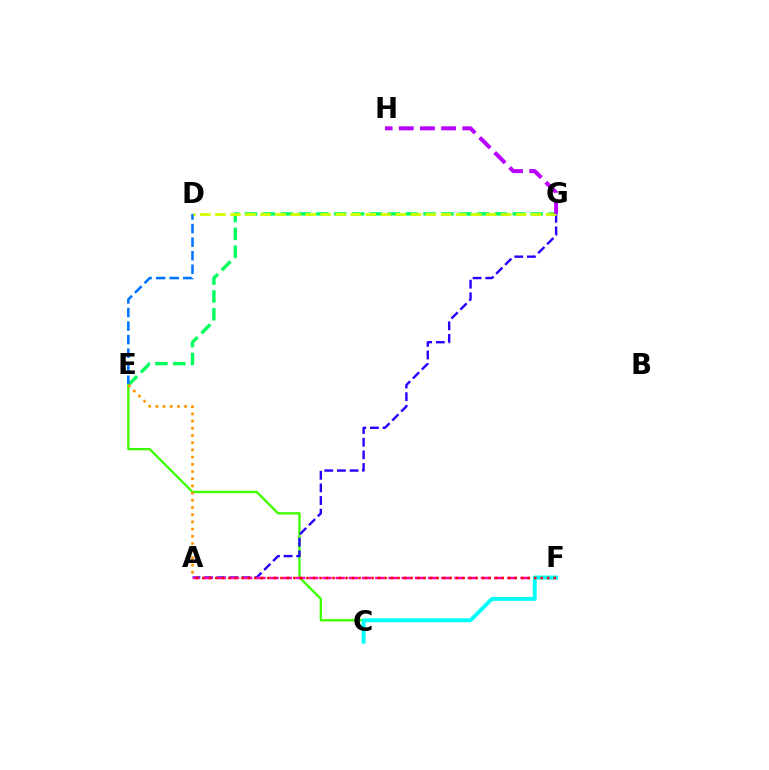{('E', 'G'): [{'color': '#00ff5c', 'line_style': 'dashed', 'thickness': 2.43}], ('D', 'E'): [{'color': '#0074ff', 'line_style': 'dashed', 'thickness': 1.84}], ('C', 'E'): [{'color': '#3dff00', 'line_style': 'solid', 'thickness': 1.68}], ('A', 'G'): [{'color': '#2500ff', 'line_style': 'dashed', 'thickness': 1.72}], ('A', 'F'): [{'color': '#ff00ac', 'line_style': 'dashed', 'thickness': 1.79}, {'color': '#ff0000', 'line_style': 'dotted', 'thickness': 1.77}], ('C', 'F'): [{'color': '#00fff6', 'line_style': 'solid', 'thickness': 2.82}], ('D', 'G'): [{'color': '#d1ff00', 'line_style': 'dashed', 'thickness': 2.04}], ('A', 'E'): [{'color': '#ff9400', 'line_style': 'dotted', 'thickness': 1.96}], ('G', 'H'): [{'color': '#b900ff', 'line_style': 'dashed', 'thickness': 2.87}]}